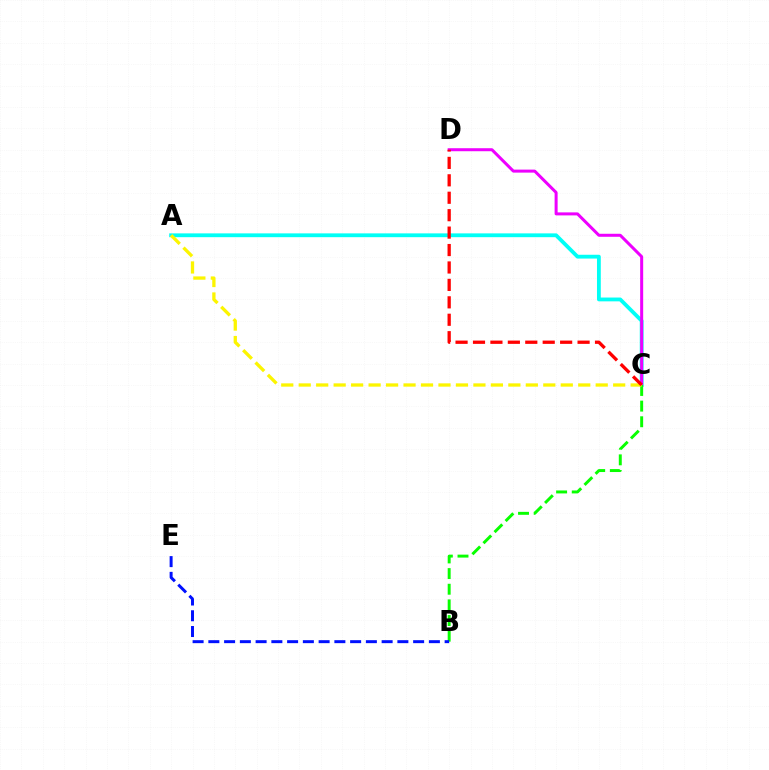{('A', 'C'): [{'color': '#00fff6', 'line_style': 'solid', 'thickness': 2.74}, {'color': '#fcf500', 'line_style': 'dashed', 'thickness': 2.37}], ('C', 'D'): [{'color': '#ee00ff', 'line_style': 'solid', 'thickness': 2.17}, {'color': '#ff0000', 'line_style': 'dashed', 'thickness': 2.37}], ('B', 'C'): [{'color': '#08ff00', 'line_style': 'dashed', 'thickness': 2.13}], ('B', 'E'): [{'color': '#0010ff', 'line_style': 'dashed', 'thickness': 2.14}]}